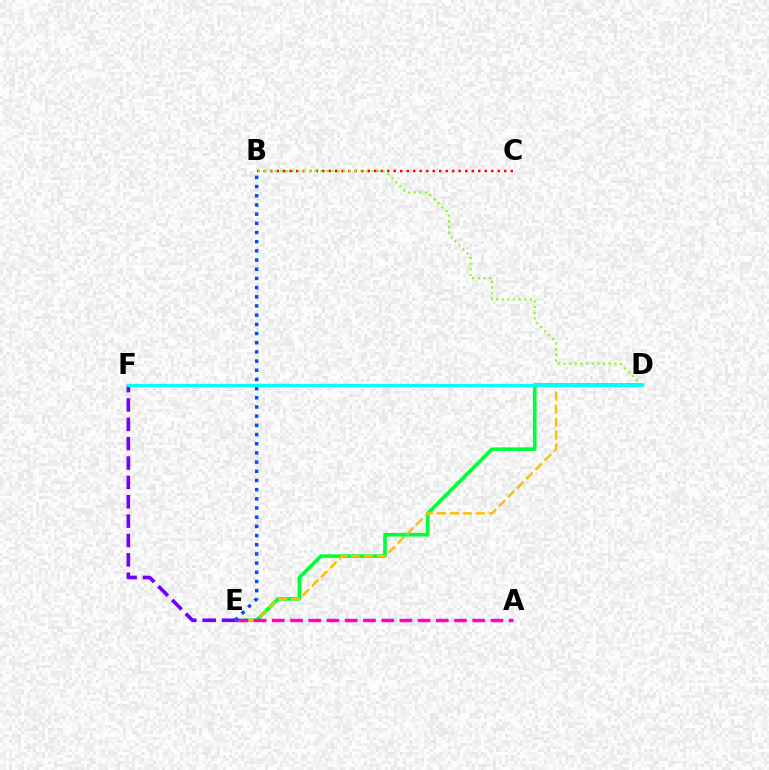{('D', 'E'): [{'color': '#00ff39', 'line_style': 'solid', 'thickness': 2.6}, {'color': '#ffbd00', 'line_style': 'dashed', 'thickness': 1.76}], ('A', 'E'): [{'color': '#ff00cf', 'line_style': 'dashed', 'thickness': 2.48}], ('B', 'C'): [{'color': '#ff0000', 'line_style': 'dotted', 'thickness': 1.77}], ('E', 'F'): [{'color': '#7200ff', 'line_style': 'dashed', 'thickness': 2.63}], ('B', 'E'): [{'color': '#004bff', 'line_style': 'dotted', 'thickness': 2.5}], ('B', 'D'): [{'color': '#84ff00', 'line_style': 'dotted', 'thickness': 1.54}], ('D', 'F'): [{'color': '#00fff6', 'line_style': 'solid', 'thickness': 2.28}]}